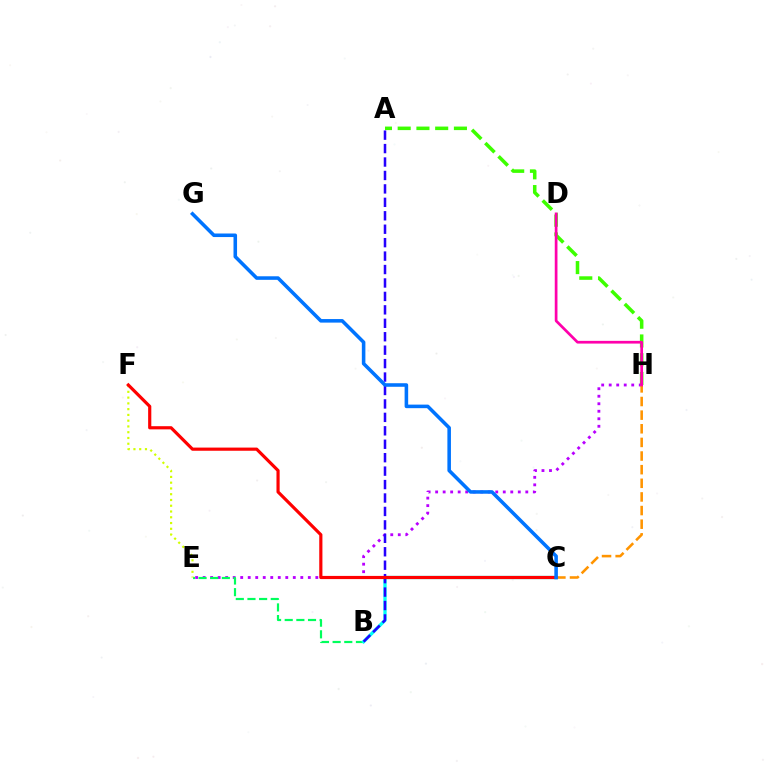{('A', 'H'): [{'color': '#3dff00', 'line_style': 'dashed', 'thickness': 2.55}], ('E', 'H'): [{'color': '#b900ff', 'line_style': 'dotted', 'thickness': 2.04}], ('B', 'E'): [{'color': '#00ff5c', 'line_style': 'dashed', 'thickness': 1.58}], ('E', 'F'): [{'color': '#d1ff00', 'line_style': 'dotted', 'thickness': 1.57}], ('B', 'C'): [{'color': '#00fff6', 'line_style': 'solid', 'thickness': 2.38}], ('C', 'H'): [{'color': '#ff9400', 'line_style': 'dashed', 'thickness': 1.85}], ('A', 'B'): [{'color': '#2500ff', 'line_style': 'dashed', 'thickness': 1.83}], ('C', 'F'): [{'color': '#ff0000', 'line_style': 'solid', 'thickness': 2.28}], ('D', 'H'): [{'color': '#ff00ac', 'line_style': 'solid', 'thickness': 1.95}], ('C', 'G'): [{'color': '#0074ff', 'line_style': 'solid', 'thickness': 2.56}]}